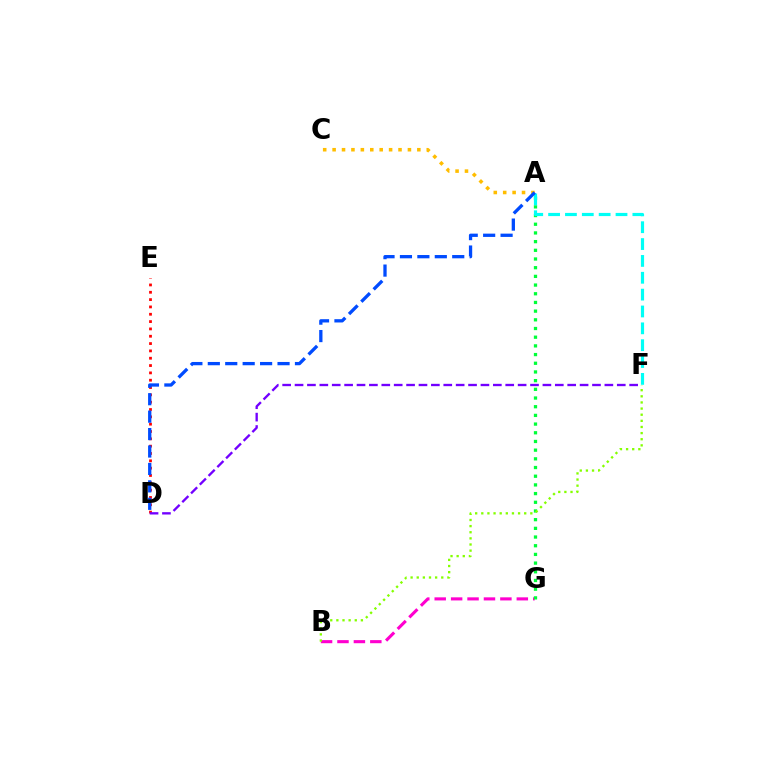{('A', 'C'): [{'color': '#ffbd00', 'line_style': 'dotted', 'thickness': 2.56}], ('B', 'G'): [{'color': '#ff00cf', 'line_style': 'dashed', 'thickness': 2.23}], ('D', 'E'): [{'color': '#ff0000', 'line_style': 'dotted', 'thickness': 1.99}], ('A', 'G'): [{'color': '#00ff39', 'line_style': 'dotted', 'thickness': 2.36}], ('A', 'F'): [{'color': '#00fff6', 'line_style': 'dashed', 'thickness': 2.29}], ('D', 'F'): [{'color': '#7200ff', 'line_style': 'dashed', 'thickness': 1.68}], ('B', 'F'): [{'color': '#84ff00', 'line_style': 'dotted', 'thickness': 1.67}], ('A', 'D'): [{'color': '#004bff', 'line_style': 'dashed', 'thickness': 2.37}]}